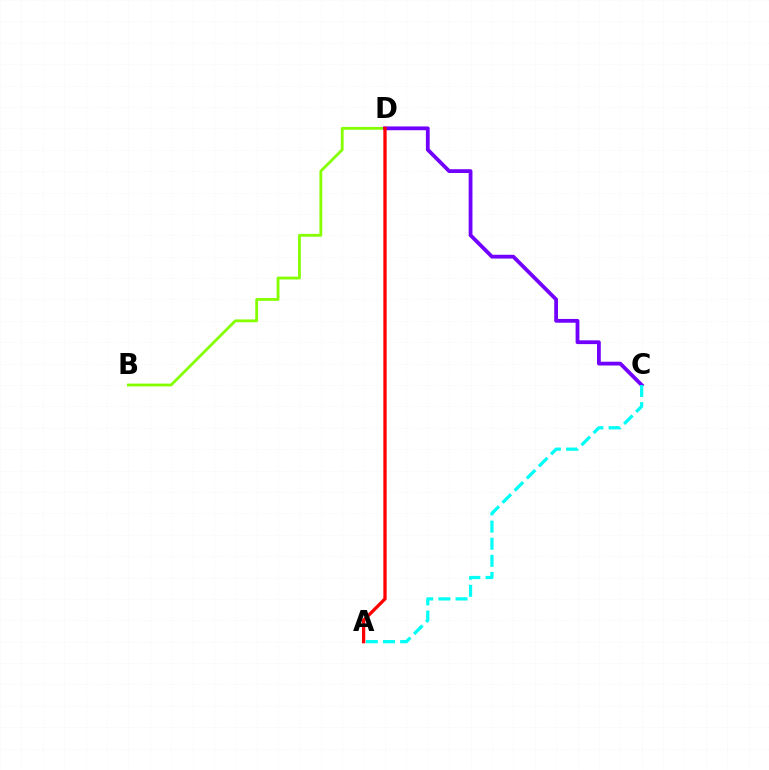{('B', 'D'): [{'color': '#84ff00', 'line_style': 'solid', 'thickness': 2.03}], ('C', 'D'): [{'color': '#7200ff', 'line_style': 'solid', 'thickness': 2.73}], ('A', 'C'): [{'color': '#00fff6', 'line_style': 'dashed', 'thickness': 2.33}], ('A', 'D'): [{'color': '#ff0000', 'line_style': 'solid', 'thickness': 2.37}]}